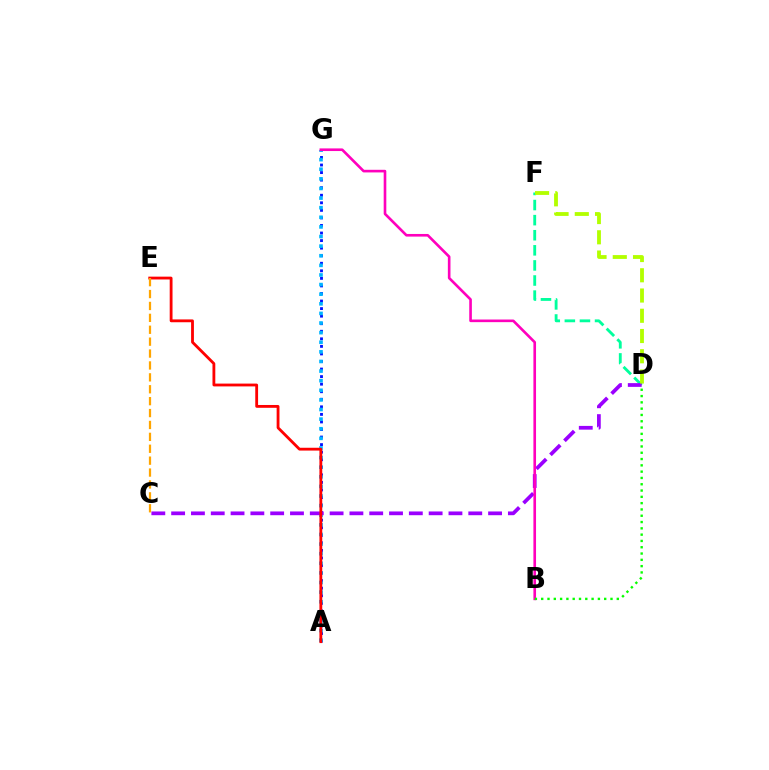{('A', 'G'): [{'color': '#0010ff', 'line_style': 'dotted', 'thickness': 2.05}, {'color': '#00b5ff', 'line_style': 'dotted', 'thickness': 2.61}], ('D', 'F'): [{'color': '#00ff9d', 'line_style': 'dashed', 'thickness': 2.05}, {'color': '#b3ff00', 'line_style': 'dashed', 'thickness': 2.75}], ('C', 'D'): [{'color': '#9b00ff', 'line_style': 'dashed', 'thickness': 2.69}], ('B', 'G'): [{'color': '#ff00bd', 'line_style': 'solid', 'thickness': 1.89}], ('B', 'D'): [{'color': '#08ff00', 'line_style': 'dotted', 'thickness': 1.71}], ('A', 'E'): [{'color': '#ff0000', 'line_style': 'solid', 'thickness': 2.03}], ('C', 'E'): [{'color': '#ffa500', 'line_style': 'dashed', 'thickness': 1.62}]}